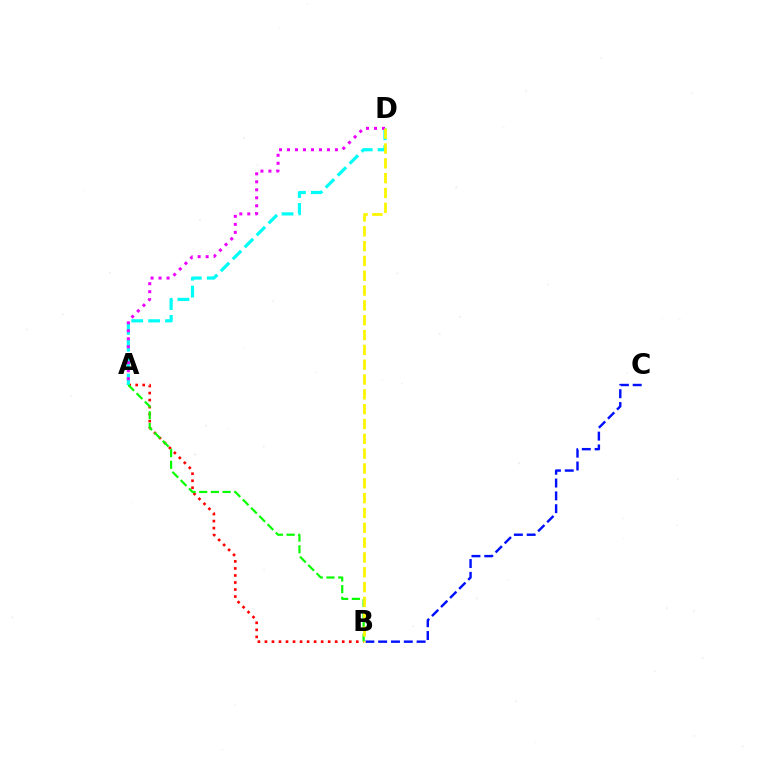{('A', 'B'): [{'color': '#ff0000', 'line_style': 'dotted', 'thickness': 1.91}, {'color': '#08ff00', 'line_style': 'dashed', 'thickness': 1.59}], ('A', 'D'): [{'color': '#00fff6', 'line_style': 'dashed', 'thickness': 2.3}, {'color': '#ee00ff', 'line_style': 'dotted', 'thickness': 2.17}], ('B', 'C'): [{'color': '#0010ff', 'line_style': 'dashed', 'thickness': 1.74}], ('B', 'D'): [{'color': '#fcf500', 'line_style': 'dashed', 'thickness': 2.01}]}